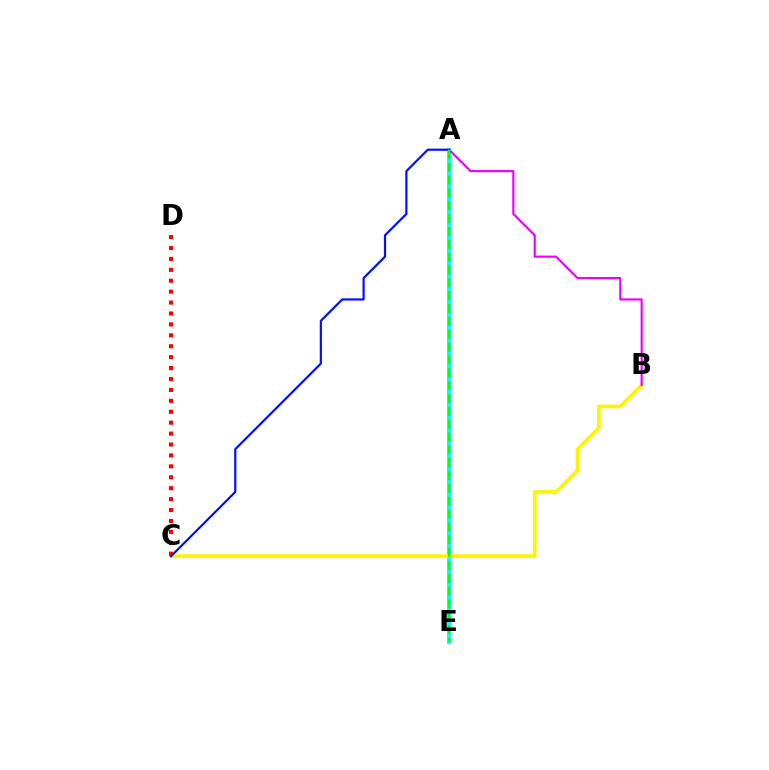{('A', 'E'): [{'color': '#00fff6', 'line_style': 'solid', 'thickness': 2.81}, {'color': '#08ff00', 'line_style': 'dashed', 'thickness': 1.74}], ('B', 'C'): [{'color': '#fcf500', 'line_style': 'solid', 'thickness': 2.68}], ('C', 'D'): [{'color': '#ff0000', 'line_style': 'dotted', 'thickness': 2.97}], ('A', 'C'): [{'color': '#0010ff', 'line_style': 'solid', 'thickness': 1.58}], ('A', 'B'): [{'color': '#ee00ff', 'line_style': 'solid', 'thickness': 1.56}]}